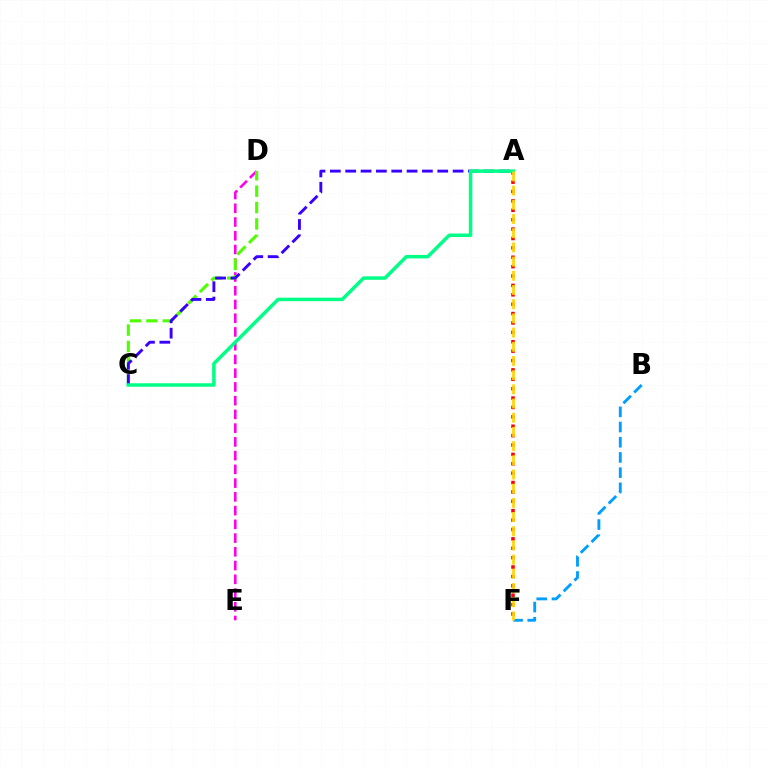{('D', 'E'): [{'color': '#ff00ed', 'line_style': 'dashed', 'thickness': 1.87}], ('A', 'F'): [{'color': '#ff0000', 'line_style': 'dotted', 'thickness': 2.55}, {'color': '#ffd500', 'line_style': 'dashed', 'thickness': 1.93}], ('C', 'D'): [{'color': '#4fff00', 'line_style': 'dashed', 'thickness': 2.23}], ('B', 'F'): [{'color': '#009eff', 'line_style': 'dashed', 'thickness': 2.06}], ('A', 'C'): [{'color': '#3700ff', 'line_style': 'dashed', 'thickness': 2.08}, {'color': '#00ff86', 'line_style': 'solid', 'thickness': 2.52}]}